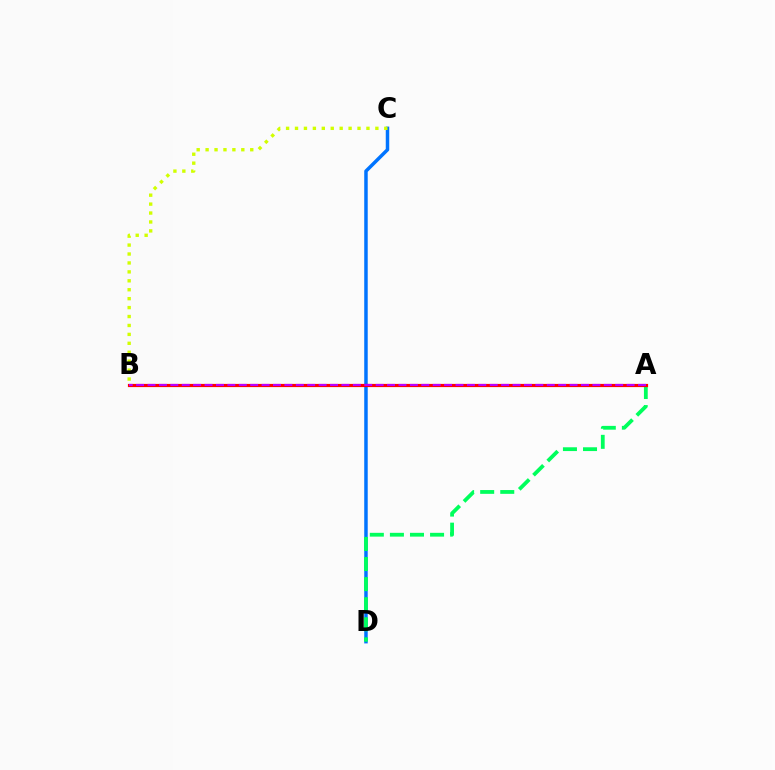{('C', 'D'): [{'color': '#0074ff', 'line_style': 'solid', 'thickness': 2.51}], ('B', 'C'): [{'color': '#d1ff00', 'line_style': 'dotted', 'thickness': 2.43}], ('A', 'D'): [{'color': '#00ff5c', 'line_style': 'dashed', 'thickness': 2.73}], ('A', 'B'): [{'color': '#ff0000', 'line_style': 'solid', 'thickness': 2.3}, {'color': '#b900ff', 'line_style': 'dashed', 'thickness': 1.55}]}